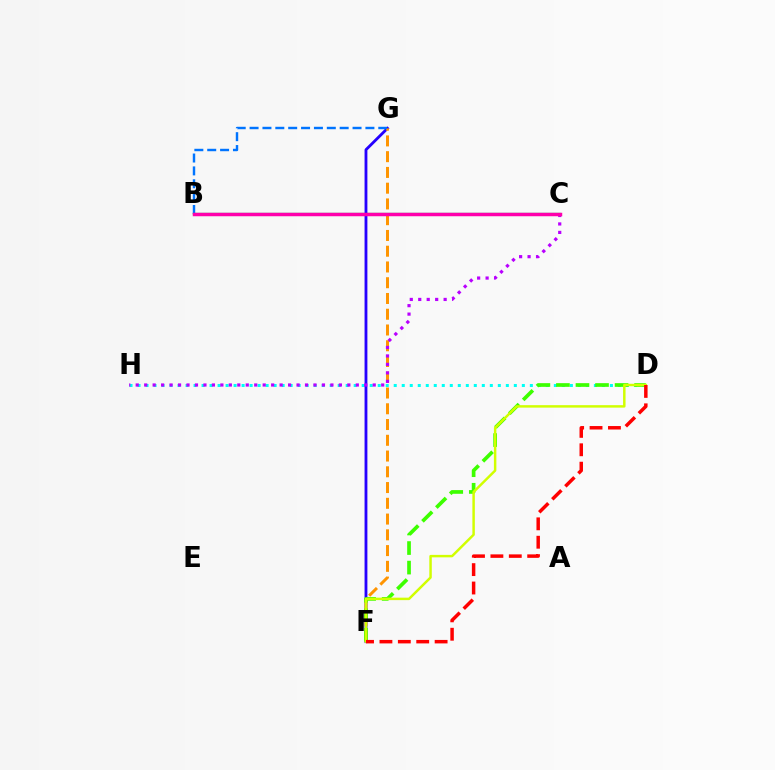{('B', 'C'): [{'color': '#00ff5c', 'line_style': 'solid', 'thickness': 1.66}, {'color': '#ff00ac', 'line_style': 'solid', 'thickness': 2.5}], ('D', 'H'): [{'color': '#00fff6', 'line_style': 'dotted', 'thickness': 2.18}], ('F', 'G'): [{'color': '#2500ff', 'line_style': 'solid', 'thickness': 2.04}, {'color': '#ff9400', 'line_style': 'dashed', 'thickness': 2.14}], ('D', 'F'): [{'color': '#3dff00', 'line_style': 'dashed', 'thickness': 2.66}, {'color': '#d1ff00', 'line_style': 'solid', 'thickness': 1.78}, {'color': '#ff0000', 'line_style': 'dashed', 'thickness': 2.5}], ('B', 'G'): [{'color': '#0074ff', 'line_style': 'dashed', 'thickness': 1.75}], ('C', 'H'): [{'color': '#b900ff', 'line_style': 'dotted', 'thickness': 2.3}]}